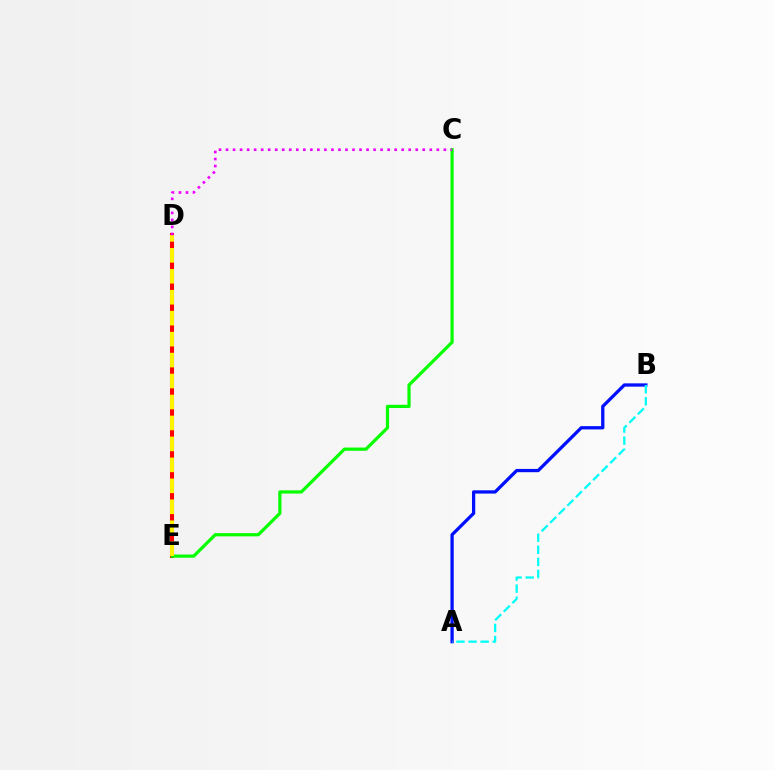{('D', 'E'): [{'color': '#ff0000', 'line_style': 'solid', 'thickness': 2.93}, {'color': '#fcf500', 'line_style': 'dashed', 'thickness': 2.85}], ('C', 'E'): [{'color': '#08ff00', 'line_style': 'solid', 'thickness': 2.32}], ('A', 'B'): [{'color': '#0010ff', 'line_style': 'solid', 'thickness': 2.36}, {'color': '#00fff6', 'line_style': 'dashed', 'thickness': 1.64}], ('C', 'D'): [{'color': '#ee00ff', 'line_style': 'dotted', 'thickness': 1.91}]}